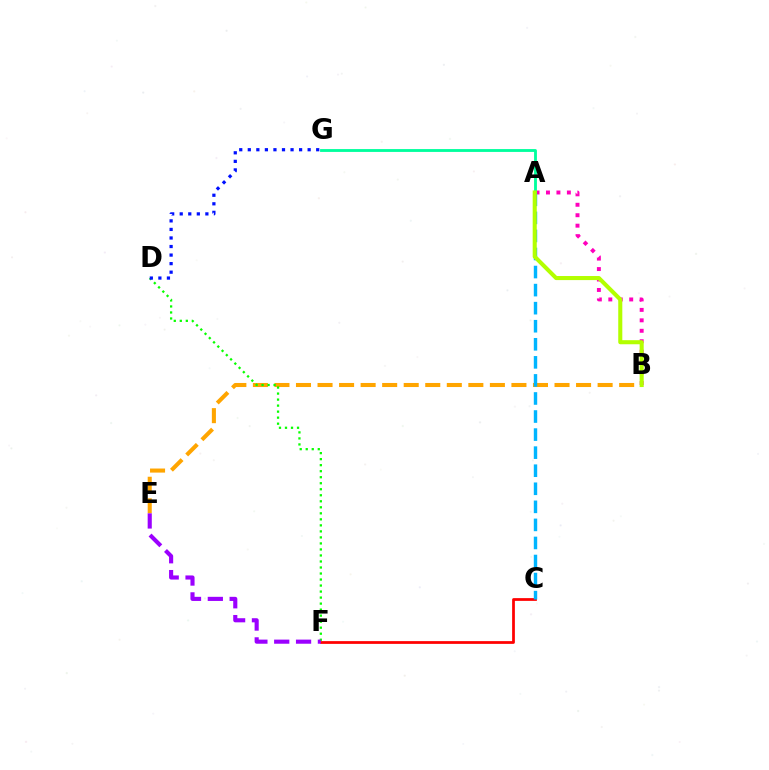{('A', 'B'): [{'color': '#ff00bd', 'line_style': 'dotted', 'thickness': 2.84}, {'color': '#b3ff00', 'line_style': 'solid', 'thickness': 2.93}], ('B', 'E'): [{'color': '#ffa500', 'line_style': 'dashed', 'thickness': 2.93}], ('D', 'F'): [{'color': '#08ff00', 'line_style': 'dotted', 'thickness': 1.64}], ('A', 'G'): [{'color': '#00ff9d', 'line_style': 'solid', 'thickness': 2.05}], ('C', 'F'): [{'color': '#ff0000', 'line_style': 'solid', 'thickness': 1.98}], ('D', 'G'): [{'color': '#0010ff', 'line_style': 'dotted', 'thickness': 2.32}], ('E', 'F'): [{'color': '#9b00ff', 'line_style': 'dashed', 'thickness': 2.97}], ('A', 'C'): [{'color': '#00b5ff', 'line_style': 'dashed', 'thickness': 2.45}]}